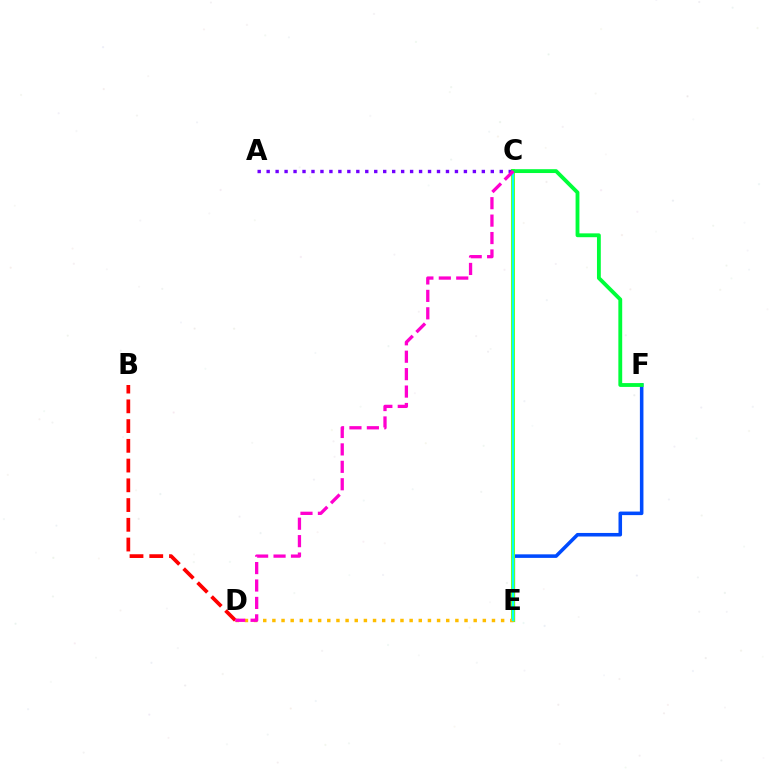{('E', 'F'): [{'color': '#004bff', 'line_style': 'solid', 'thickness': 2.56}], ('C', 'E'): [{'color': '#84ff00', 'line_style': 'solid', 'thickness': 2.89}, {'color': '#00fff6', 'line_style': 'solid', 'thickness': 1.69}], ('A', 'C'): [{'color': '#7200ff', 'line_style': 'dotted', 'thickness': 2.44}], ('D', 'E'): [{'color': '#ffbd00', 'line_style': 'dotted', 'thickness': 2.49}], ('B', 'D'): [{'color': '#ff0000', 'line_style': 'dashed', 'thickness': 2.68}], ('C', 'F'): [{'color': '#00ff39', 'line_style': 'solid', 'thickness': 2.76}], ('C', 'D'): [{'color': '#ff00cf', 'line_style': 'dashed', 'thickness': 2.37}]}